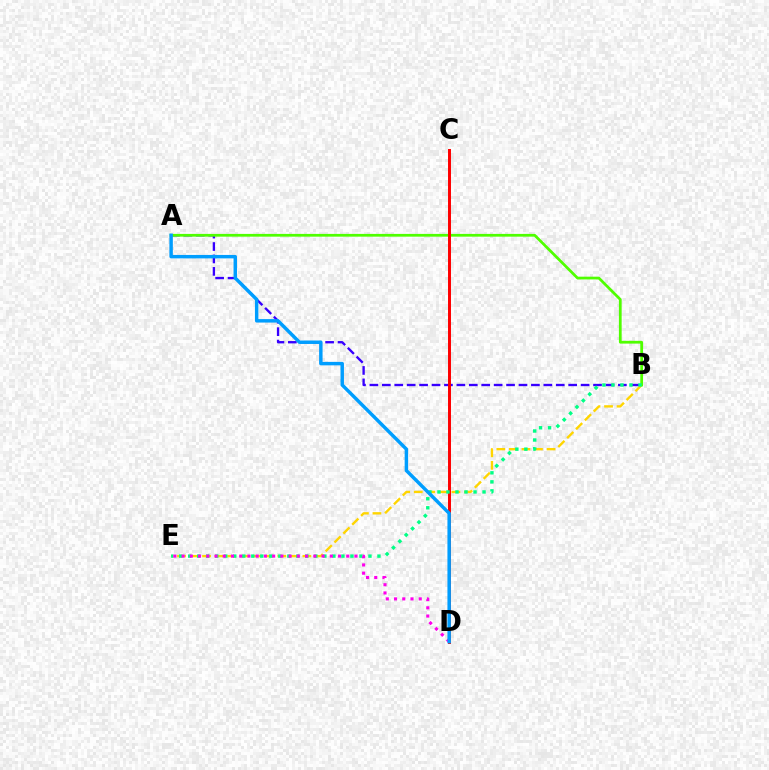{('A', 'B'): [{'color': '#3700ff', 'line_style': 'dashed', 'thickness': 1.69}, {'color': '#4fff00', 'line_style': 'solid', 'thickness': 1.98}], ('B', 'E'): [{'color': '#ffd500', 'line_style': 'dashed', 'thickness': 1.7}, {'color': '#00ff86', 'line_style': 'dotted', 'thickness': 2.45}], ('C', 'D'): [{'color': '#ff0000', 'line_style': 'solid', 'thickness': 2.13}], ('D', 'E'): [{'color': '#ff00ed', 'line_style': 'dotted', 'thickness': 2.24}], ('A', 'D'): [{'color': '#009eff', 'line_style': 'solid', 'thickness': 2.49}]}